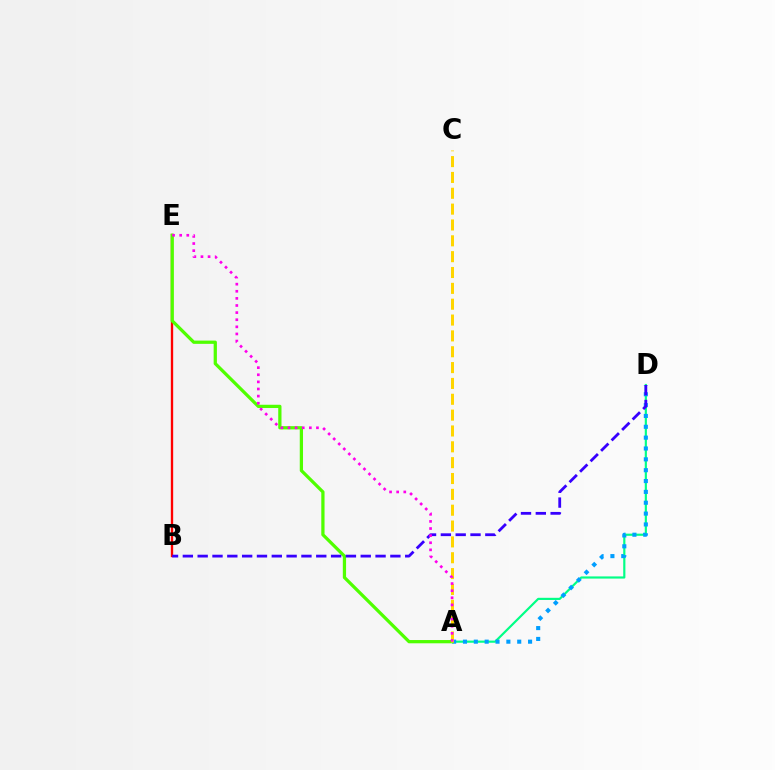{('A', 'D'): [{'color': '#00ff86', 'line_style': 'solid', 'thickness': 1.56}, {'color': '#009eff', 'line_style': 'dotted', 'thickness': 2.95}], ('B', 'E'): [{'color': '#ff0000', 'line_style': 'solid', 'thickness': 1.69}], ('A', 'E'): [{'color': '#4fff00', 'line_style': 'solid', 'thickness': 2.34}, {'color': '#ff00ed', 'line_style': 'dotted', 'thickness': 1.93}], ('A', 'C'): [{'color': '#ffd500', 'line_style': 'dashed', 'thickness': 2.15}], ('B', 'D'): [{'color': '#3700ff', 'line_style': 'dashed', 'thickness': 2.01}]}